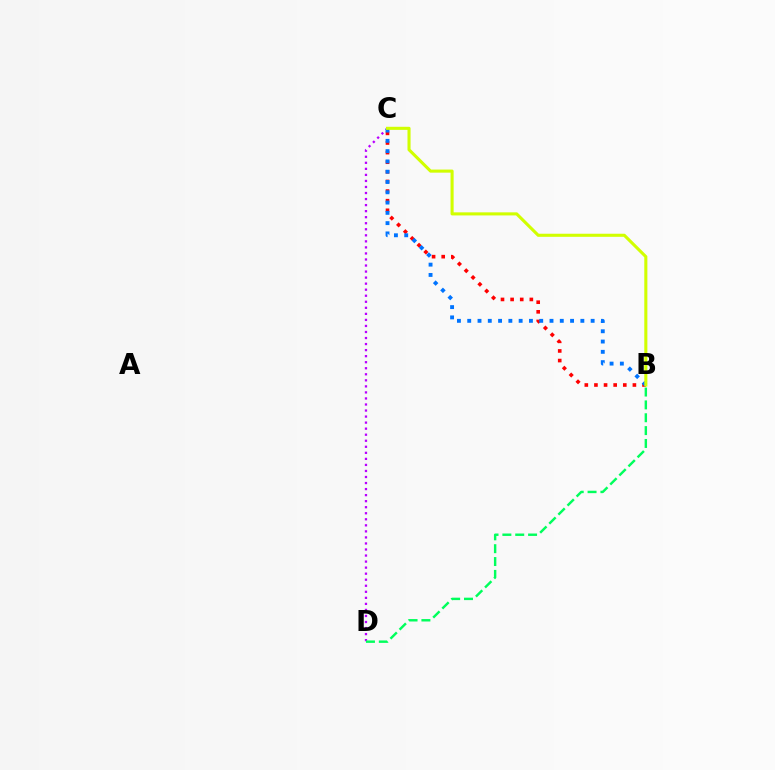{('C', 'D'): [{'color': '#b900ff', 'line_style': 'dotted', 'thickness': 1.64}], ('B', 'D'): [{'color': '#00ff5c', 'line_style': 'dashed', 'thickness': 1.75}], ('B', 'C'): [{'color': '#ff0000', 'line_style': 'dotted', 'thickness': 2.61}, {'color': '#0074ff', 'line_style': 'dotted', 'thickness': 2.79}, {'color': '#d1ff00', 'line_style': 'solid', 'thickness': 2.22}]}